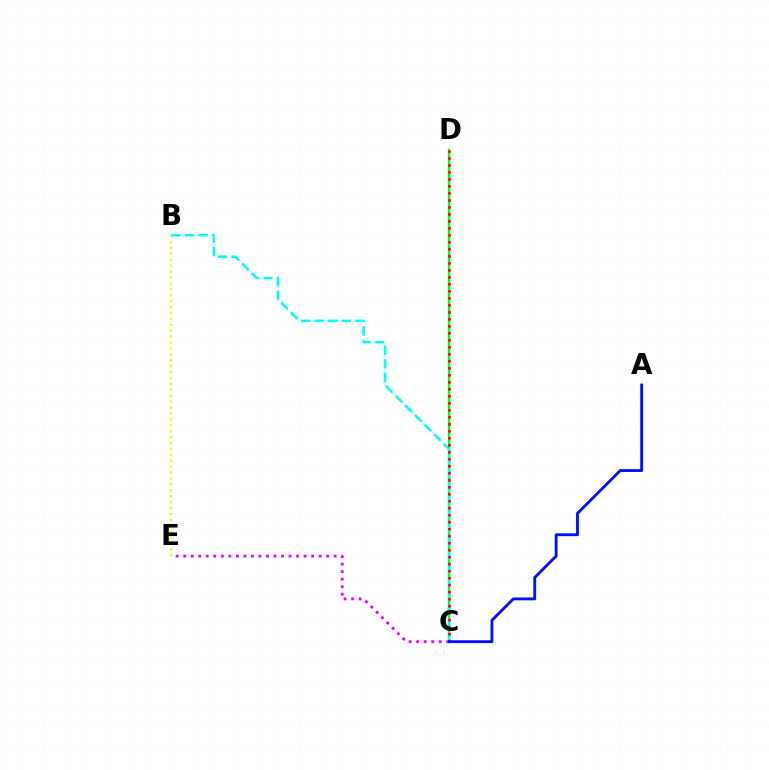{('C', 'E'): [{'color': '#ee00ff', 'line_style': 'dotted', 'thickness': 2.04}], ('C', 'D'): [{'color': '#08ff00', 'line_style': 'solid', 'thickness': 1.72}, {'color': '#ff0000', 'line_style': 'dotted', 'thickness': 1.9}], ('B', 'E'): [{'color': '#fcf500', 'line_style': 'dotted', 'thickness': 1.61}], ('B', 'C'): [{'color': '#00fff6', 'line_style': 'dashed', 'thickness': 1.85}], ('A', 'C'): [{'color': '#0010ff', 'line_style': 'solid', 'thickness': 2.05}]}